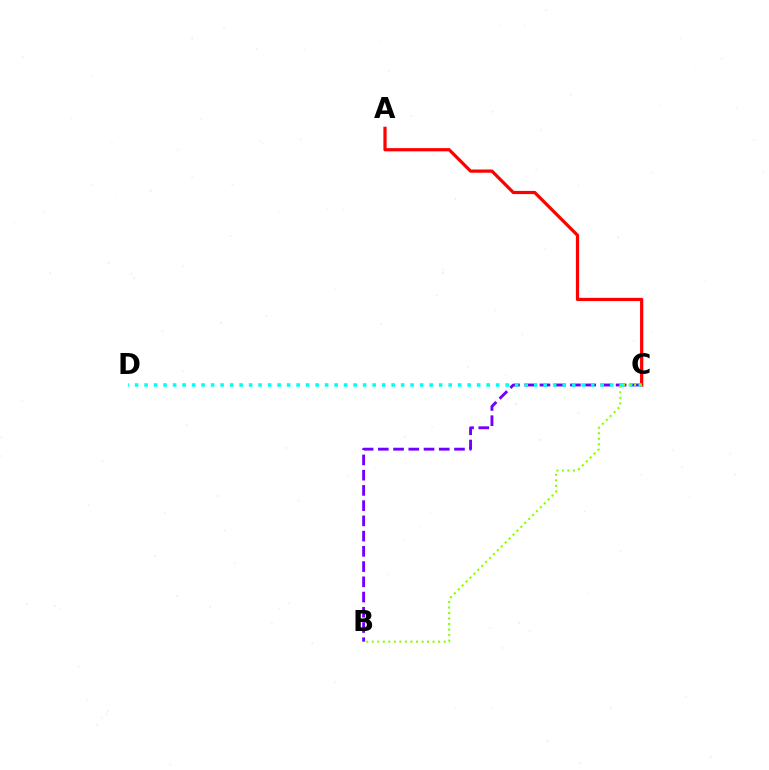{('A', 'C'): [{'color': '#ff0000', 'line_style': 'solid', 'thickness': 2.31}], ('B', 'C'): [{'color': '#7200ff', 'line_style': 'dashed', 'thickness': 2.07}, {'color': '#84ff00', 'line_style': 'dotted', 'thickness': 1.5}], ('C', 'D'): [{'color': '#00fff6', 'line_style': 'dotted', 'thickness': 2.58}]}